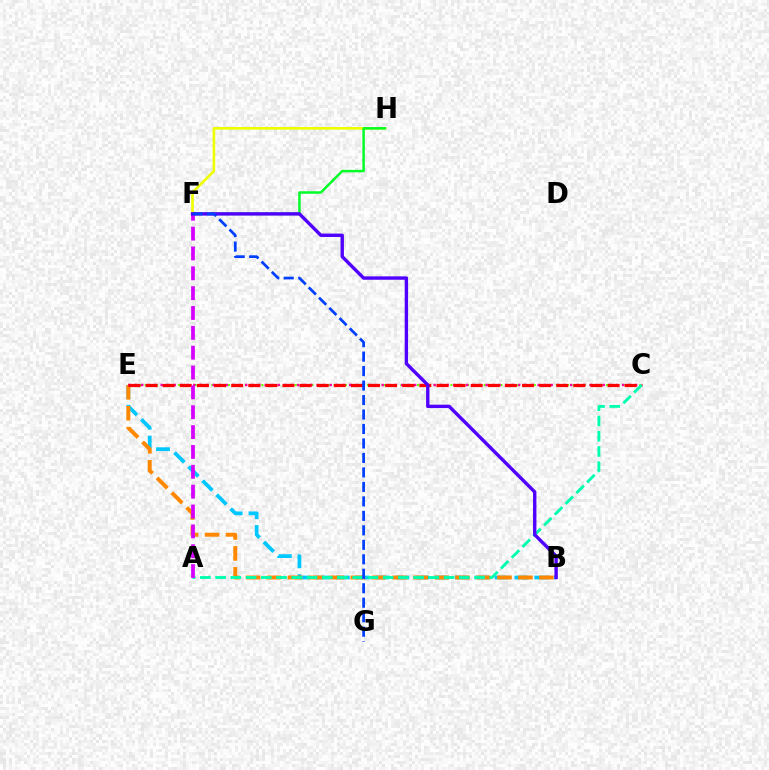{('C', 'E'): [{'color': '#66ff00', 'line_style': 'dotted', 'thickness': 1.51}, {'color': '#ff00a0', 'line_style': 'dotted', 'thickness': 1.77}, {'color': '#ff0000', 'line_style': 'dashed', 'thickness': 2.32}], ('F', 'H'): [{'color': '#eeff00', 'line_style': 'solid', 'thickness': 1.91}, {'color': '#00ff27', 'line_style': 'solid', 'thickness': 1.77}], ('B', 'E'): [{'color': '#00c7ff', 'line_style': 'dashed', 'thickness': 2.7}, {'color': '#ff8800', 'line_style': 'dashed', 'thickness': 2.85}], ('A', 'C'): [{'color': '#00ffaf', 'line_style': 'dashed', 'thickness': 2.07}], ('A', 'F'): [{'color': '#d600ff', 'line_style': 'dashed', 'thickness': 2.7}], ('B', 'F'): [{'color': '#4f00ff', 'line_style': 'solid', 'thickness': 2.44}], ('F', 'G'): [{'color': '#003fff', 'line_style': 'dashed', 'thickness': 1.97}]}